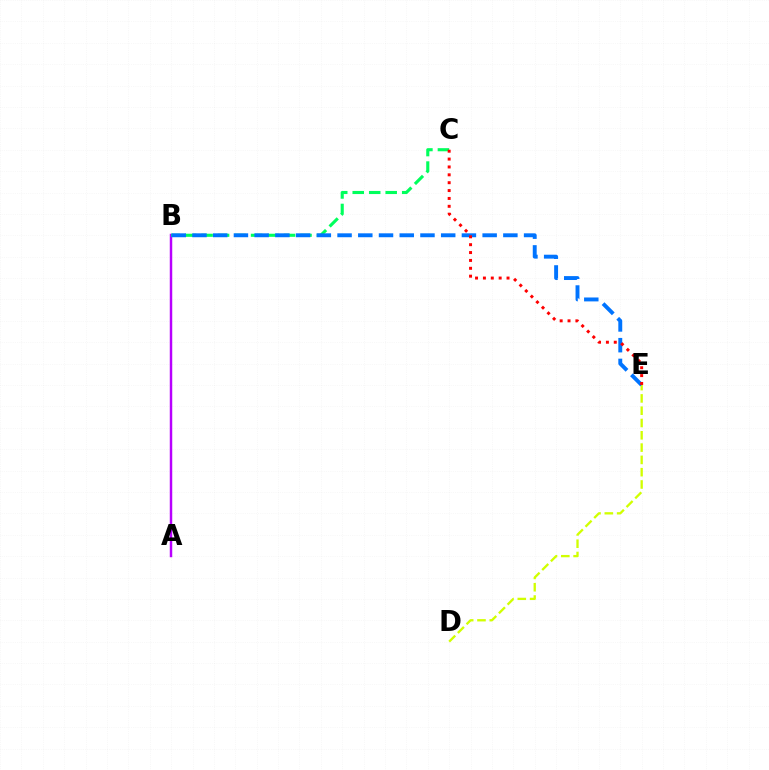{('A', 'B'): [{'color': '#b900ff', 'line_style': 'solid', 'thickness': 1.78}], ('B', 'C'): [{'color': '#00ff5c', 'line_style': 'dashed', 'thickness': 2.24}], ('D', 'E'): [{'color': '#d1ff00', 'line_style': 'dashed', 'thickness': 1.67}], ('B', 'E'): [{'color': '#0074ff', 'line_style': 'dashed', 'thickness': 2.82}], ('C', 'E'): [{'color': '#ff0000', 'line_style': 'dotted', 'thickness': 2.14}]}